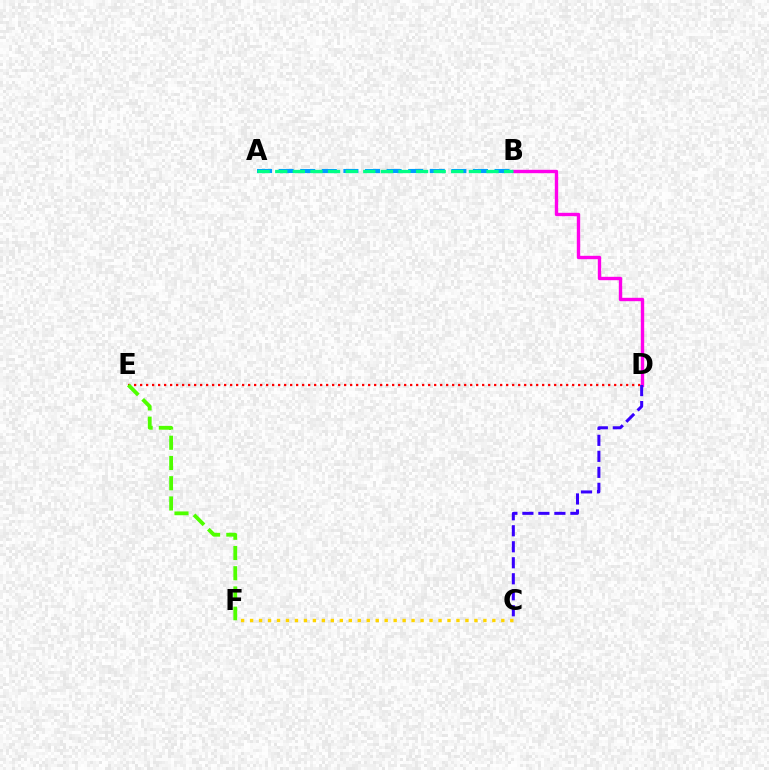{('D', 'E'): [{'color': '#ff0000', 'line_style': 'dotted', 'thickness': 1.63}], ('E', 'F'): [{'color': '#4fff00', 'line_style': 'dashed', 'thickness': 2.75}], ('C', 'F'): [{'color': '#ffd500', 'line_style': 'dotted', 'thickness': 2.44}], ('B', 'D'): [{'color': '#ff00ed', 'line_style': 'solid', 'thickness': 2.44}], ('C', 'D'): [{'color': '#3700ff', 'line_style': 'dashed', 'thickness': 2.17}], ('A', 'B'): [{'color': '#009eff', 'line_style': 'dashed', 'thickness': 2.93}, {'color': '#00ff86', 'line_style': 'dashed', 'thickness': 2.39}]}